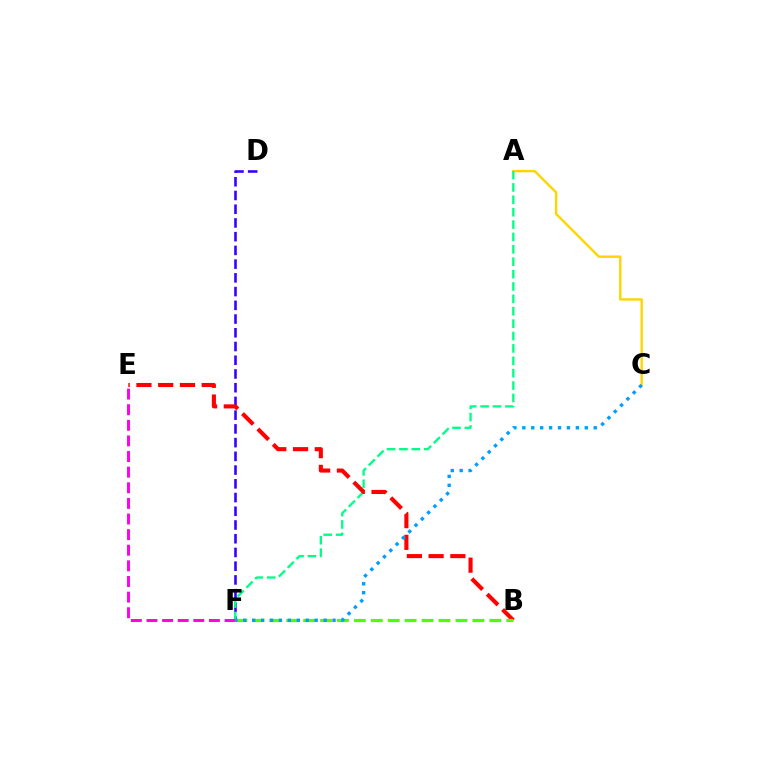{('A', 'C'): [{'color': '#ffd500', 'line_style': 'solid', 'thickness': 1.72}], ('D', 'F'): [{'color': '#3700ff', 'line_style': 'dashed', 'thickness': 1.87}], ('A', 'F'): [{'color': '#00ff86', 'line_style': 'dashed', 'thickness': 1.68}], ('B', 'E'): [{'color': '#ff0000', 'line_style': 'dashed', 'thickness': 2.95}], ('E', 'F'): [{'color': '#ff00ed', 'line_style': 'dashed', 'thickness': 2.12}], ('B', 'F'): [{'color': '#4fff00', 'line_style': 'dashed', 'thickness': 2.3}], ('C', 'F'): [{'color': '#009eff', 'line_style': 'dotted', 'thickness': 2.43}]}